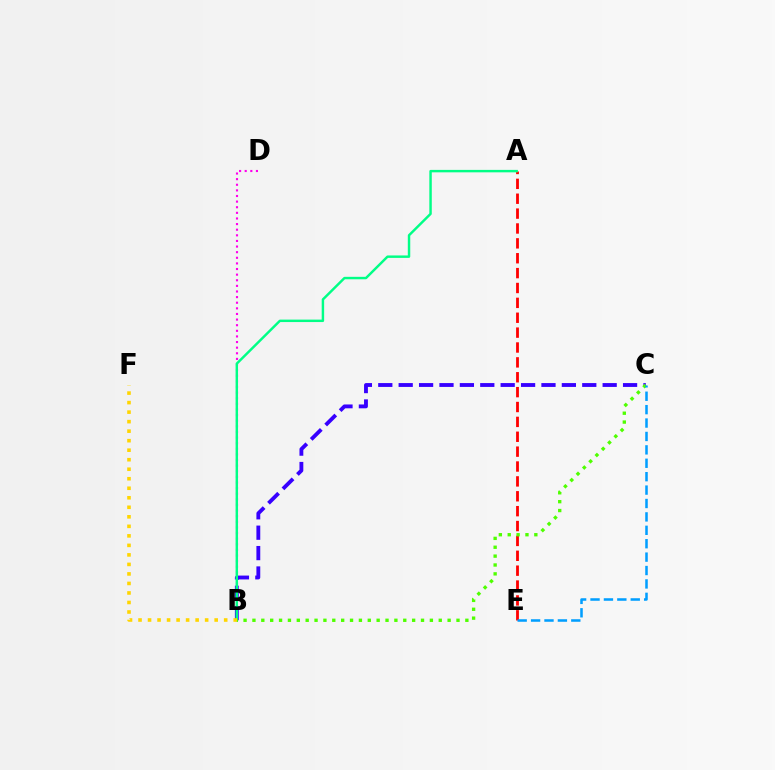{('B', 'D'): [{'color': '#ff00ed', 'line_style': 'dotted', 'thickness': 1.53}], ('B', 'C'): [{'color': '#3700ff', 'line_style': 'dashed', 'thickness': 2.77}, {'color': '#4fff00', 'line_style': 'dotted', 'thickness': 2.41}], ('A', 'E'): [{'color': '#ff0000', 'line_style': 'dashed', 'thickness': 2.02}], ('A', 'B'): [{'color': '#00ff86', 'line_style': 'solid', 'thickness': 1.76}], ('C', 'E'): [{'color': '#009eff', 'line_style': 'dashed', 'thickness': 1.82}], ('B', 'F'): [{'color': '#ffd500', 'line_style': 'dotted', 'thickness': 2.59}]}